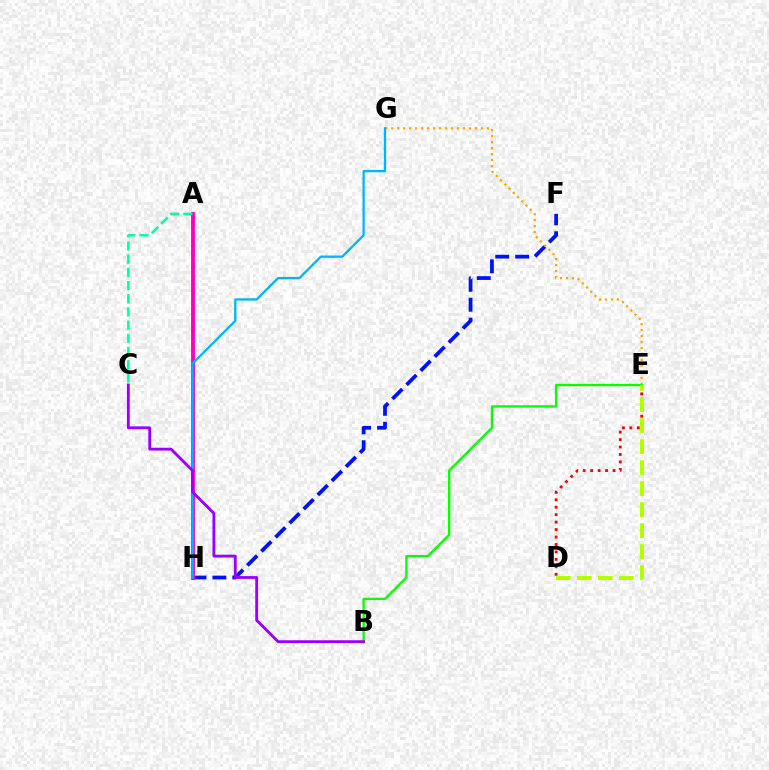{('F', 'H'): [{'color': '#0010ff', 'line_style': 'dashed', 'thickness': 2.71}], ('E', 'G'): [{'color': '#ffa500', 'line_style': 'dotted', 'thickness': 1.62}], ('D', 'E'): [{'color': '#ff0000', 'line_style': 'dotted', 'thickness': 2.03}, {'color': '#b3ff00', 'line_style': 'dashed', 'thickness': 2.85}], ('A', 'H'): [{'color': '#ff00bd', 'line_style': 'solid', 'thickness': 2.77}], ('B', 'E'): [{'color': '#08ff00', 'line_style': 'solid', 'thickness': 1.66}], ('A', 'C'): [{'color': '#00ff9d', 'line_style': 'dashed', 'thickness': 1.79}], ('G', 'H'): [{'color': '#00b5ff', 'line_style': 'solid', 'thickness': 1.65}], ('B', 'C'): [{'color': '#9b00ff', 'line_style': 'solid', 'thickness': 2.04}]}